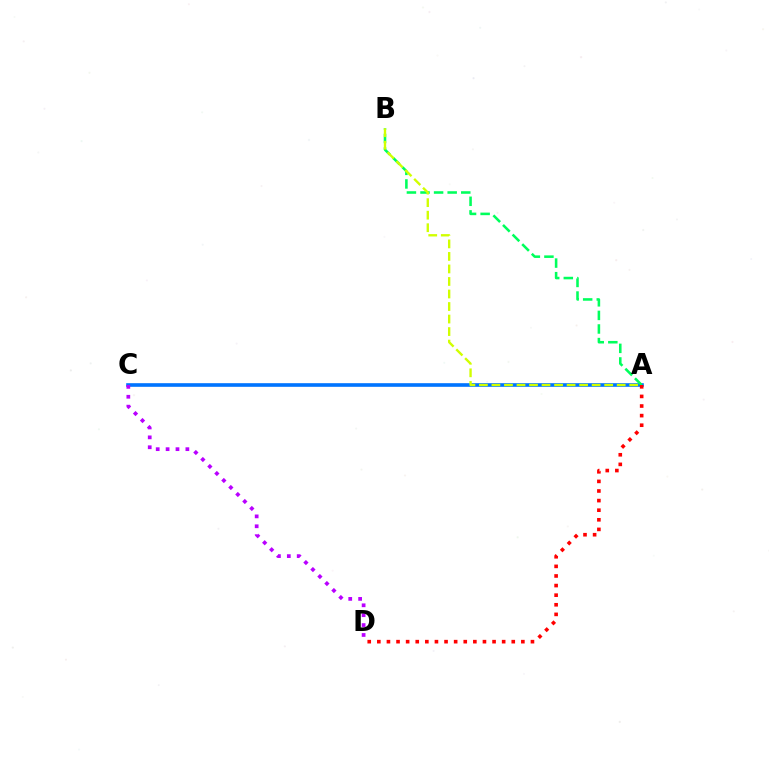{('A', 'C'): [{'color': '#0074ff', 'line_style': 'solid', 'thickness': 2.61}], ('A', 'B'): [{'color': '#00ff5c', 'line_style': 'dashed', 'thickness': 1.85}, {'color': '#d1ff00', 'line_style': 'dashed', 'thickness': 1.7}], ('C', 'D'): [{'color': '#b900ff', 'line_style': 'dotted', 'thickness': 2.69}], ('A', 'D'): [{'color': '#ff0000', 'line_style': 'dotted', 'thickness': 2.61}]}